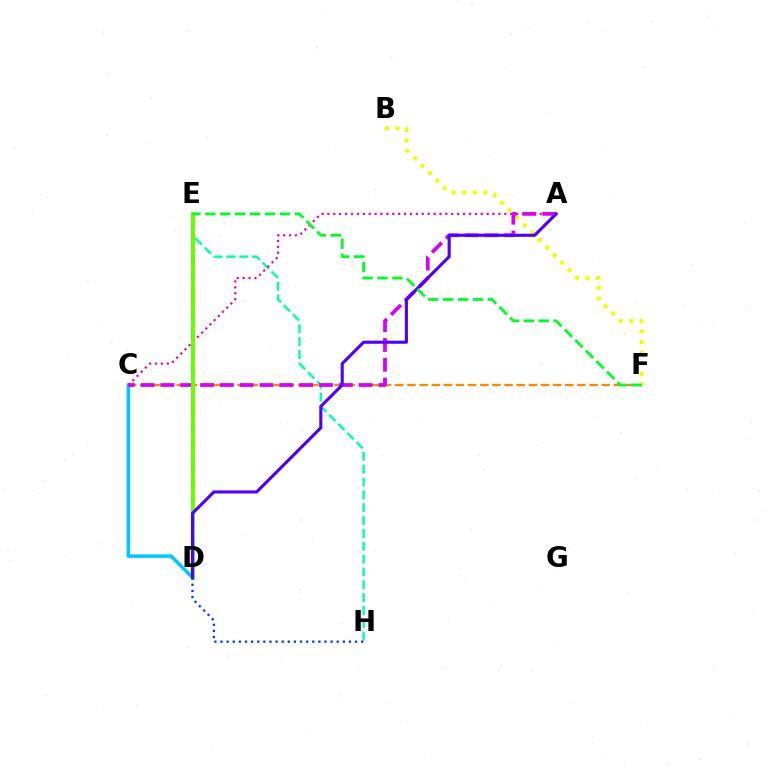{('C', 'D'): [{'color': '#00c7ff', 'line_style': 'solid', 'thickness': 2.53}], ('D', 'E'): [{'color': '#ff0000', 'line_style': 'dashed', 'thickness': 2.55}, {'color': '#66ff00', 'line_style': 'solid', 'thickness': 2.83}], ('C', 'F'): [{'color': '#ff8800', 'line_style': 'dashed', 'thickness': 1.65}], ('B', 'F'): [{'color': '#eeff00', 'line_style': 'dotted', 'thickness': 2.87}], ('E', 'H'): [{'color': '#00ffaf', 'line_style': 'dashed', 'thickness': 1.74}], ('A', 'C'): [{'color': '#d600ff', 'line_style': 'dashed', 'thickness': 2.69}, {'color': '#ff00a0', 'line_style': 'dotted', 'thickness': 1.6}], ('A', 'D'): [{'color': '#4f00ff', 'line_style': 'solid', 'thickness': 2.23}], ('D', 'H'): [{'color': '#003fff', 'line_style': 'dotted', 'thickness': 1.66}], ('E', 'F'): [{'color': '#00ff27', 'line_style': 'dashed', 'thickness': 2.03}]}